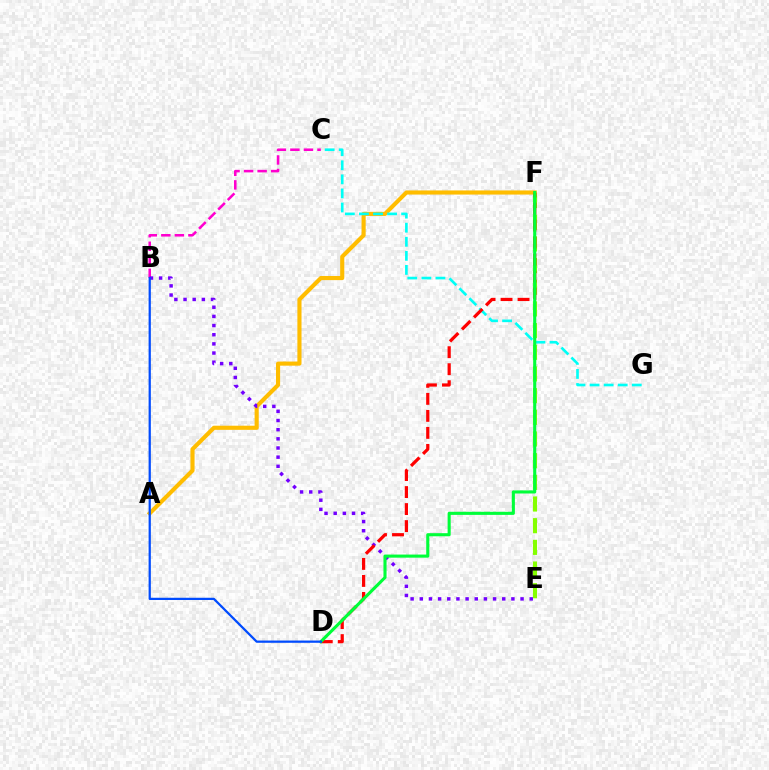{('E', 'F'): [{'color': '#84ff00', 'line_style': 'dashed', 'thickness': 2.94}], ('B', 'C'): [{'color': '#ff00cf', 'line_style': 'dashed', 'thickness': 1.84}], ('A', 'F'): [{'color': '#ffbd00', 'line_style': 'solid', 'thickness': 2.97}], ('B', 'E'): [{'color': '#7200ff', 'line_style': 'dotted', 'thickness': 2.49}], ('C', 'G'): [{'color': '#00fff6', 'line_style': 'dashed', 'thickness': 1.91}], ('D', 'F'): [{'color': '#ff0000', 'line_style': 'dashed', 'thickness': 2.31}, {'color': '#00ff39', 'line_style': 'solid', 'thickness': 2.23}], ('B', 'D'): [{'color': '#004bff', 'line_style': 'solid', 'thickness': 1.62}]}